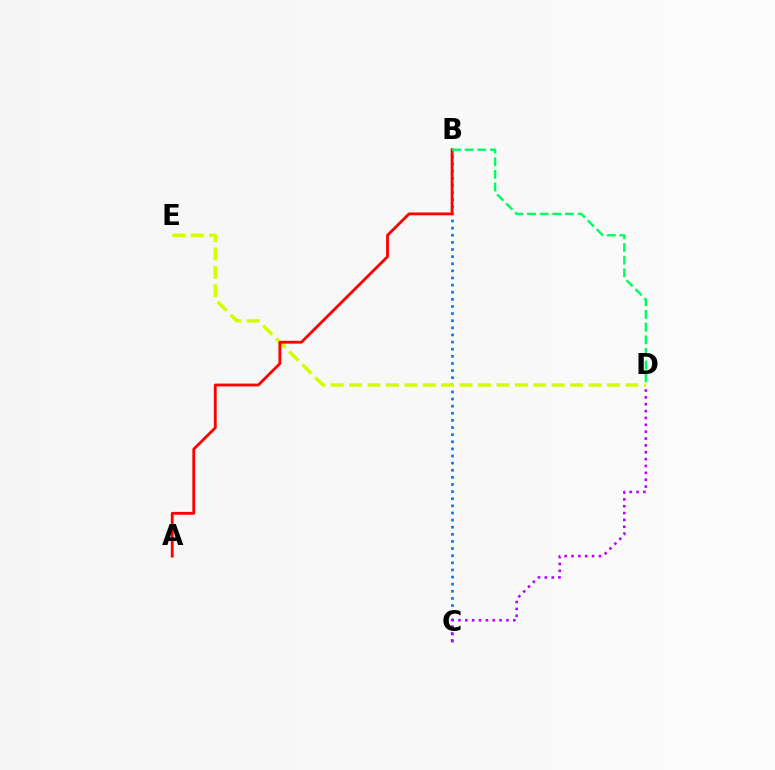{('B', 'C'): [{'color': '#0074ff', 'line_style': 'dotted', 'thickness': 1.93}], ('C', 'D'): [{'color': '#b900ff', 'line_style': 'dotted', 'thickness': 1.86}], ('D', 'E'): [{'color': '#d1ff00', 'line_style': 'dashed', 'thickness': 2.5}], ('A', 'B'): [{'color': '#ff0000', 'line_style': 'solid', 'thickness': 2.03}], ('B', 'D'): [{'color': '#00ff5c', 'line_style': 'dashed', 'thickness': 1.72}]}